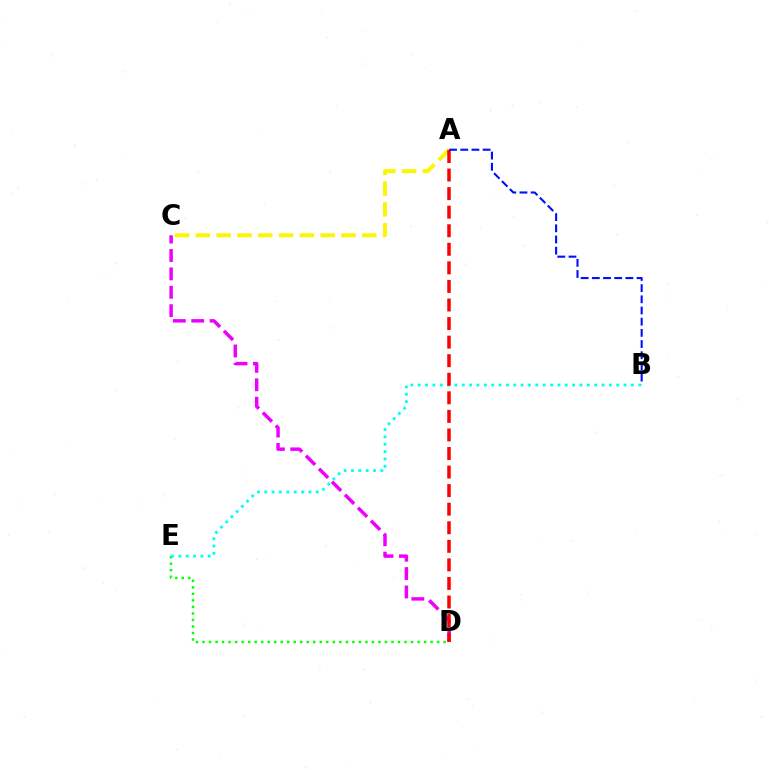{('D', 'E'): [{'color': '#08ff00', 'line_style': 'dotted', 'thickness': 1.77}], ('B', 'E'): [{'color': '#00fff6', 'line_style': 'dotted', 'thickness': 2.0}], ('A', 'C'): [{'color': '#fcf500', 'line_style': 'dashed', 'thickness': 2.83}], ('C', 'D'): [{'color': '#ee00ff', 'line_style': 'dashed', 'thickness': 2.5}], ('A', 'D'): [{'color': '#ff0000', 'line_style': 'dashed', 'thickness': 2.52}], ('A', 'B'): [{'color': '#0010ff', 'line_style': 'dashed', 'thickness': 1.52}]}